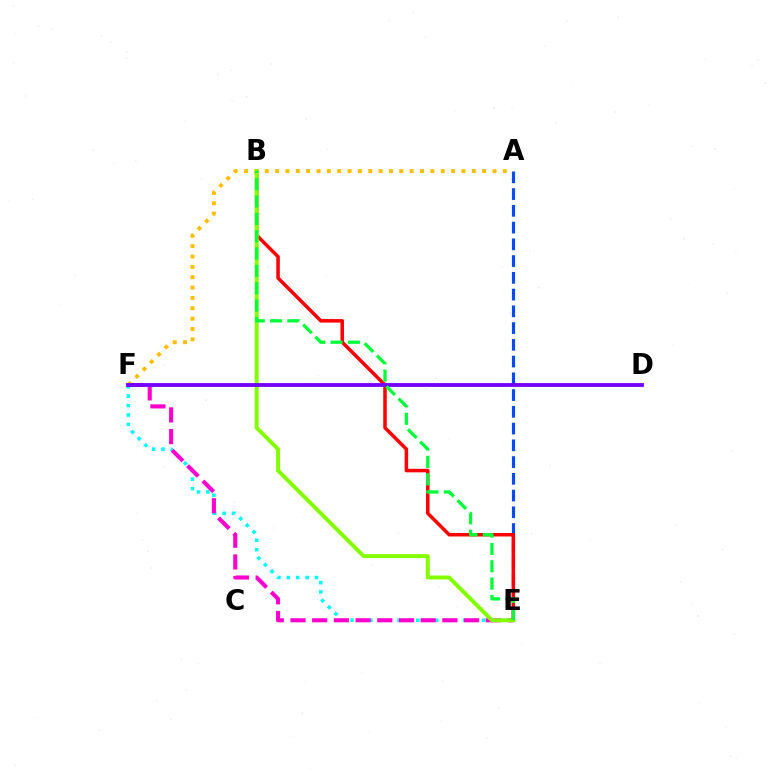{('E', 'F'): [{'color': '#00fff6', 'line_style': 'dotted', 'thickness': 2.55}, {'color': '#ff00cf', 'line_style': 'dashed', 'thickness': 2.95}], ('A', 'E'): [{'color': '#004bff', 'line_style': 'dashed', 'thickness': 2.28}], ('A', 'F'): [{'color': '#ffbd00', 'line_style': 'dotted', 'thickness': 2.81}], ('B', 'E'): [{'color': '#ff0000', 'line_style': 'solid', 'thickness': 2.53}, {'color': '#84ff00', 'line_style': 'solid', 'thickness': 2.86}, {'color': '#00ff39', 'line_style': 'dashed', 'thickness': 2.35}], ('D', 'F'): [{'color': '#7200ff', 'line_style': 'solid', 'thickness': 2.75}]}